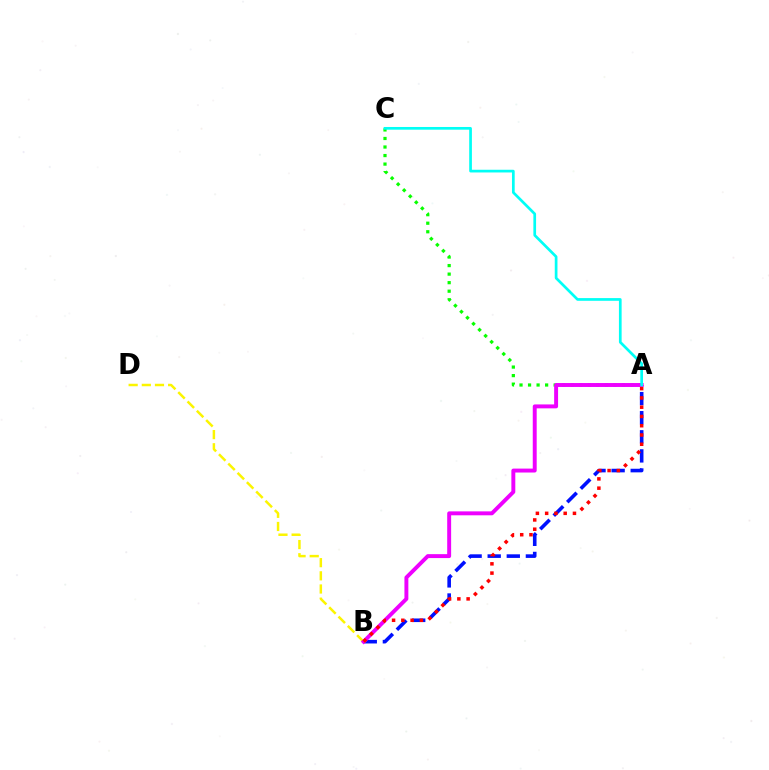{('B', 'D'): [{'color': '#fcf500', 'line_style': 'dashed', 'thickness': 1.79}], ('A', 'B'): [{'color': '#0010ff', 'line_style': 'dashed', 'thickness': 2.59}, {'color': '#ee00ff', 'line_style': 'solid', 'thickness': 2.83}, {'color': '#ff0000', 'line_style': 'dotted', 'thickness': 2.52}], ('A', 'C'): [{'color': '#08ff00', 'line_style': 'dotted', 'thickness': 2.32}, {'color': '#00fff6', 'line_style': 'solid', 'thickness': 1.95}]}